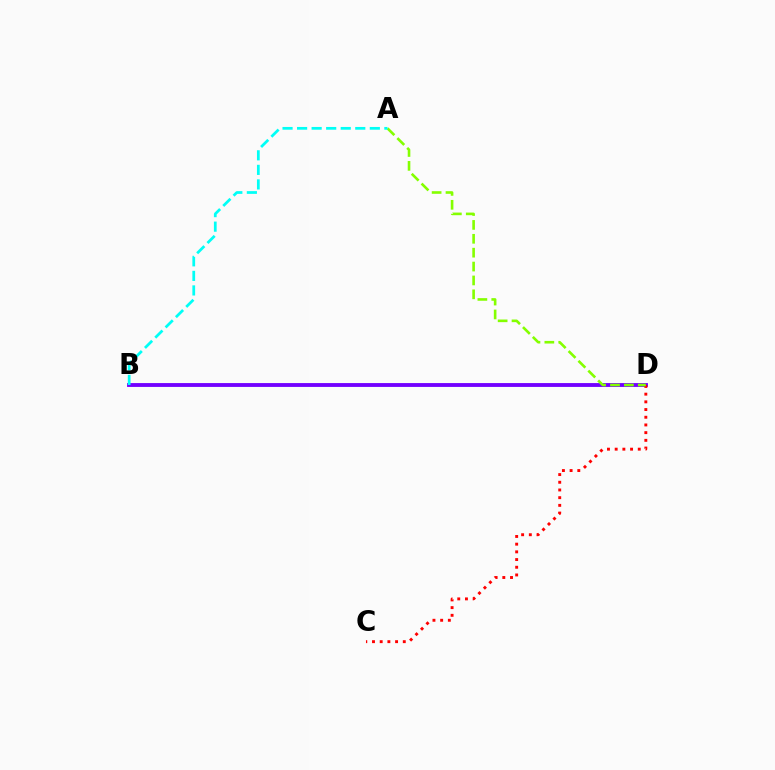{('B', 'D'): [{'color': '#7200ff', 'line_style': 'solid', 'thickness': 2.77}], ('C', 'D'): [{'color': '#ff0000', 'line_style': 'dotted', 'thickness': 2.09}], ('A', 'D'): [{'color': '#84ff00', 'line_style': 'dashed', 'thickness': 1.89}], ('A', 'B'): [{'color': '#00fff6', 'line_style': 'dashed', 'thickness': 1.98}]}